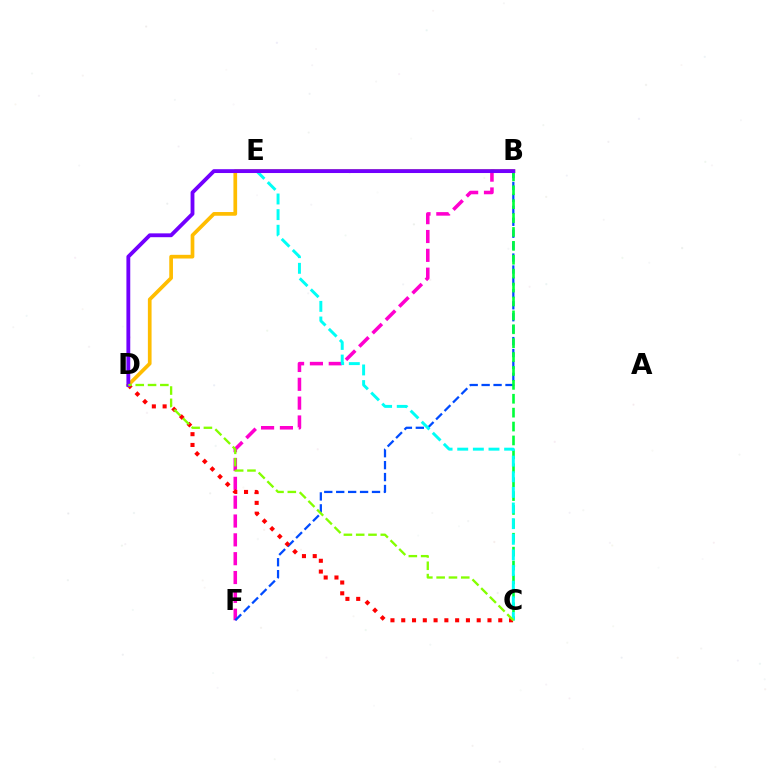{('B', 'F'): [{'color': '#ff00cf', 'line_style': 'dashed', 'thickness': 2.56}, {'color': '#004bff', 'line_style': 'dashed', 'thickness': 1.62}], ('B', 'C'): [{'color': '#00ff39', 'line_style': 'dashed', 'thickness': 1.89}], ('C', 'D'): [{'color': '#ff0000', 'line_style': 'dotted', 'thickness': 2.93}, {'color': '#84ff00', 'line_style': 'dashed', 'thickness': 1.67}], ('B', 'D'): [{'color': '#ffbd00', 'line_style': 'solid', 'thickness': 2.66}, {'color': '#7200ff', 'line_style': 'solid', 'thickness': 2.76}], ('C', 'E'): [{'color': '#00fff6', 'line_style': 'dashed', 'thickness': 2.12}]}